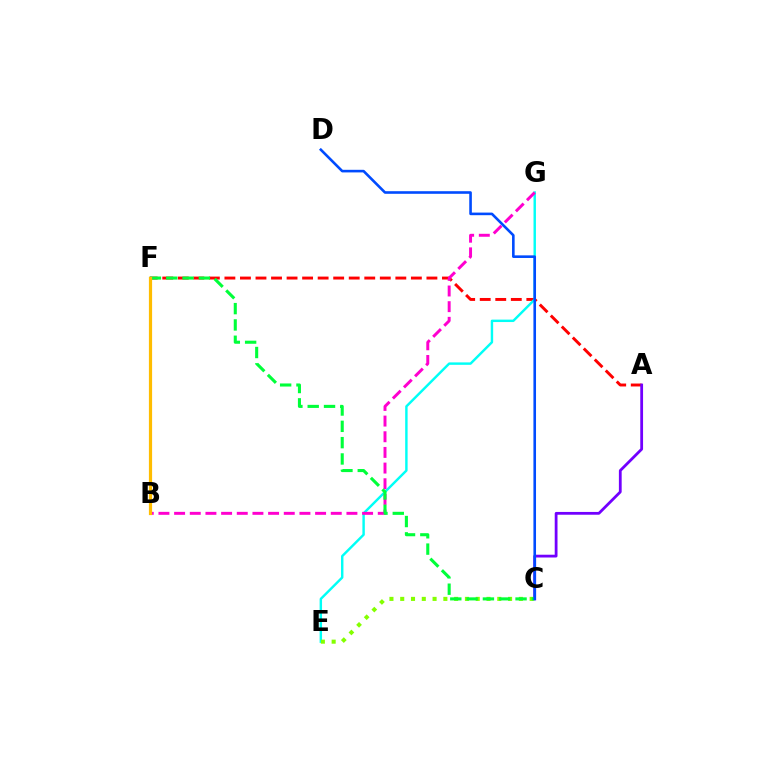{('A', 'F'): [{'color': '#ff0000', 'line_style': 'dashed', 'thickness': 2.11}], ('E', 'G'): [{'color': '#00fff6', 'line_style': 'solid', 'thickness': 1.75}], ('A', 'C'): [{'color': '#7200ff', 'line_style': 'solid', 'thickness': 2.0}], ('C', 'E'): [{'color': '#84ff00', 'line_style': 'dotted', 'thickness': 2.93}], ('B', 'G'): [{'color': '#ff00cf', 'line_style': 'dashed', 'thickness': 2.13}], ('C', 'F'): [{'color': '#00ff39', 'line_style': 'dashed', 'thickness': 2.22}], ('B', 'F'): [{'color': '#ffbd00', 'line_style': 'solid', 'thickness': 2.3}], ('C', 'D'): [{'color': '#004bff', 'line_style': 'solid', 'thickness': 1.88}]}